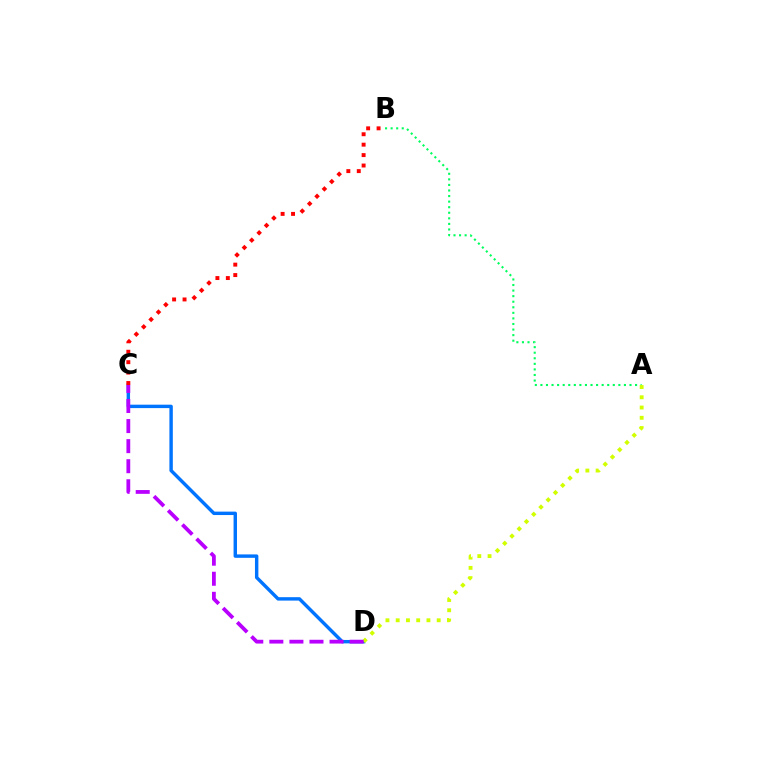{('A', 'B'): [{'color': '#00ff5c', 'line_style': 'dotted', 'thickness': 1.51}], ('C', 'D'): [{'color': '#0074ff', 'line_style': 'solid', 'thickness': 2.46}, {'color': '#b900ff', 'line_style': 'dashed', 'thickness': 2.73}], ('A', 'D'): [{'color': '#d1ff00', 'line_style': 'dotted', 'thickness': 2.78}], ('B', 'C'): [{'color': '#ff0000', 'line_style': 'dotted', 'thickness': 2.83}]}